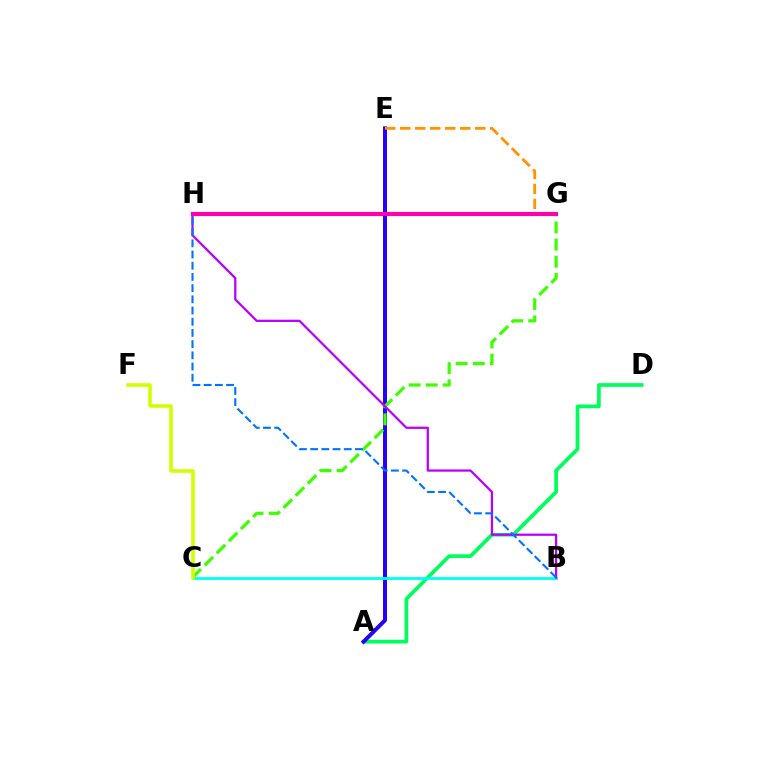{('A', 'D'): [{'color': '#00ff5c', 'line_style': 'solid', 'thickness': 2.68}], ('A', 'E'): [{'color': '#2500ff', 'line_style': 'solid', 'thickness': 2.86}], ('B', 'C'): [{'color': '#00fff6', 'line_style': 'solid', 'thickness': 2.06}], ('E', 'G'): [{'color': '#ff9400', 'line_style': 'dashed', 'thickness': 2.04}], ('C', 'G'): [{'color': '#3dff00', 'line_style': 'dashed', 'thickness': 2.33}], ('B', 'H'): [{'color': '#b900ff', 'line_style': 'solid', 'thickness': 1.62}, {'color': '#0074ff', 'line_style': 'dashed', 'thickness': 1.52}], ('C', 'F'): [{'color': '#d1ff00', 'line_style': 'solid', 'thickness': 2.58}], ('G', 'H'): [{'color': '#ff0000', 'line_style': 'dashed', 'thickness': 1.6}, {'color': '#ff00ac', 'line_style': 'solid', 'thickness': 2.97}]}